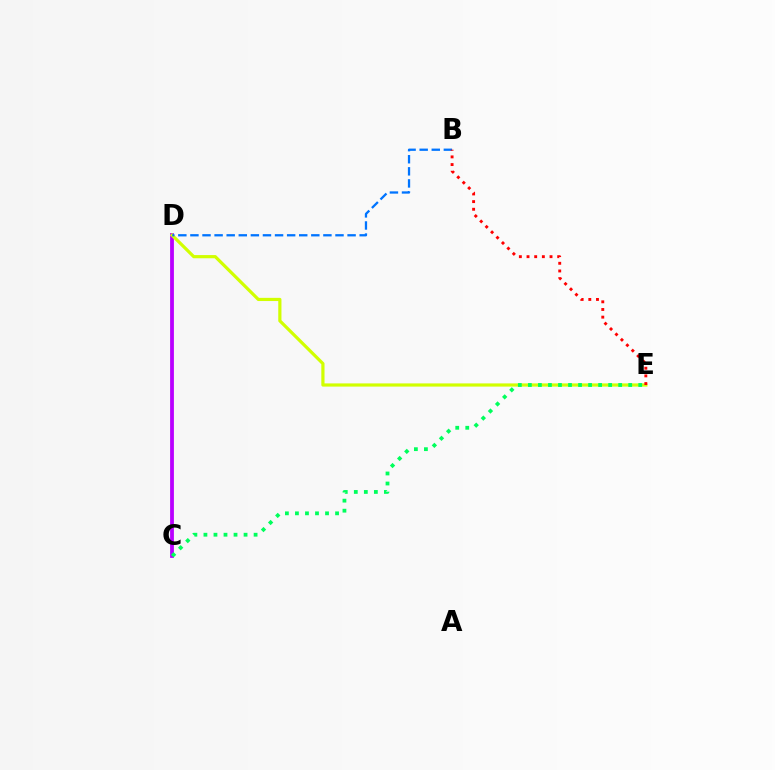{('C', 'D'): [{'color': '#b900ff', 'line_style': 'solid', 'thickness': 2.74}], ('D', 'E'): [{'color': '#d1ff00', 'line_style': 'solid', 'thickness': 2.3}], ('C', 'E'): [{'color': '#00ff5c', 'line_style': 'dotted', 'thickness': 2.73}], ('B', 'D'): [{'color': '#0074ff', 'line_style': 'dashed', 'thickness': 1.64}], ('B', 'E'): [{'color': '#ff0000', 'line_style': 'dotted', 'thickness': 2.08}]}